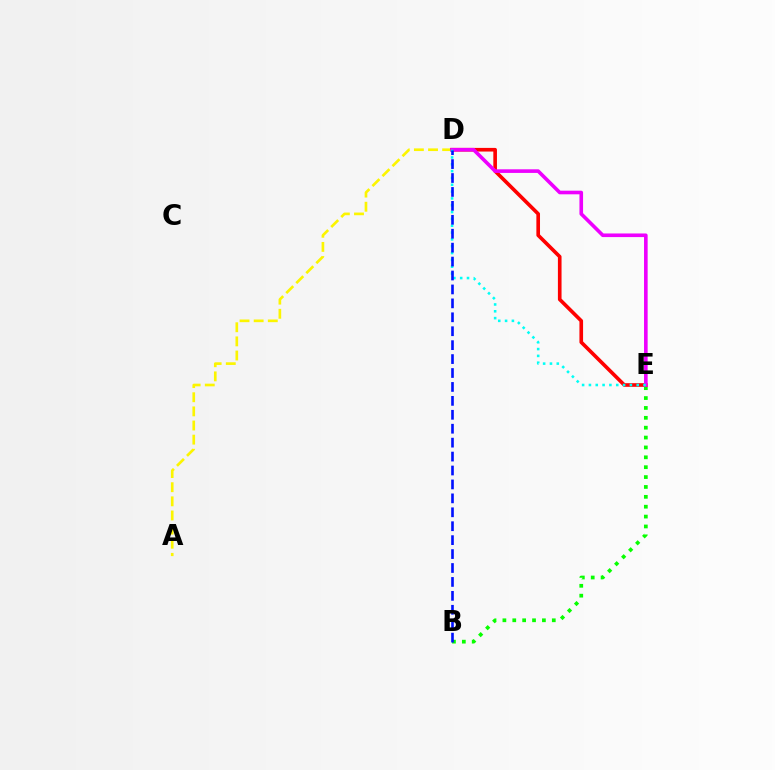{('A', 'D'): [{'color': '#fcf500', 'line_style': 'dashed', 'thickness': 1.92}], ('B', 'E'): [{'color': '#08ff00', 'line_style': 'dotted', 'thickness': 2.68}], ('D', 'E'): [{'color': '#ff0000', 'line_style': 'solid', 'thickness': 2.62}, {'color': '#ee00ff', 'line_style': 'solid', 'thickness': 2.6}, {'color': '#00fff6', 'line_style': 'dotted', 'thickness': 1.85}], ('B', 'D'): [{'color': '#0010ff', 'line_style': 'dashed', 'thickness': 1.89}]}